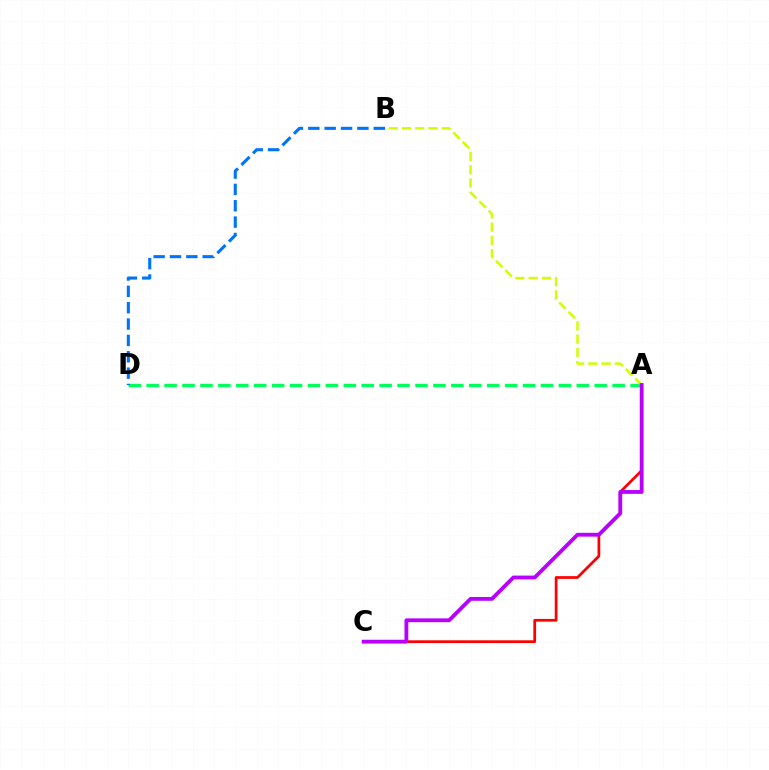{('A', 'C'): [{'color': '#ff0000', 'line_style': 'solid', 'thickness': 1.97}, {'color': '#b900ff', 'line_style': 'solid', 'thickness': 2.75}], ('A', 'D'): [{'color': '#00ff5c', 'line_style': 'dashed', 'thickness': 2.43}], ('A', 'B'): [{'color': '#d1ff00', 'line_style': 'dashed', 'thickness': 1.8}], ('B', 'D'): [{'color': '#0074ff', 'line_style': 'dashed', 'thickness': 2.22}]}